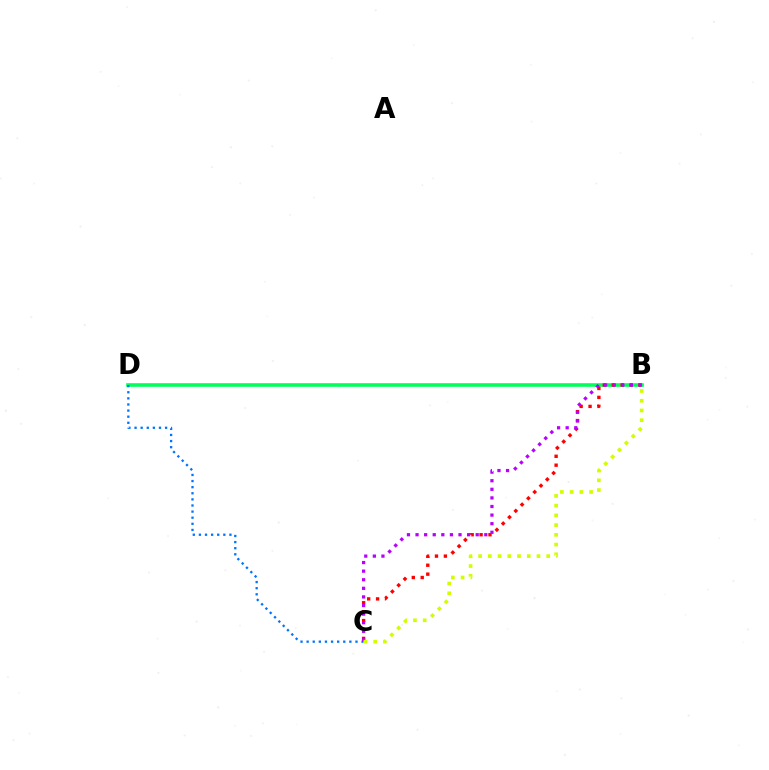{('B', 'D'): [{'color': '#00ff5c', 'line_style': 'solid', 'thickness': 2.59}], ('C', 'D'): [{'color': '#0074ff', 'line_style': 'dotted', 'thickness': 1.66}], ('B', 'C'): [{'color': '#ff0000', 'line_style': 'dotted', 'thickness': 2.42}, {'color': '#b900ff', 'line_style': 'dotted', 'thickness': 2.33}, {'color': '#d1ff00', 'line_style': 'dotted', 'thickness': 2.64}]}